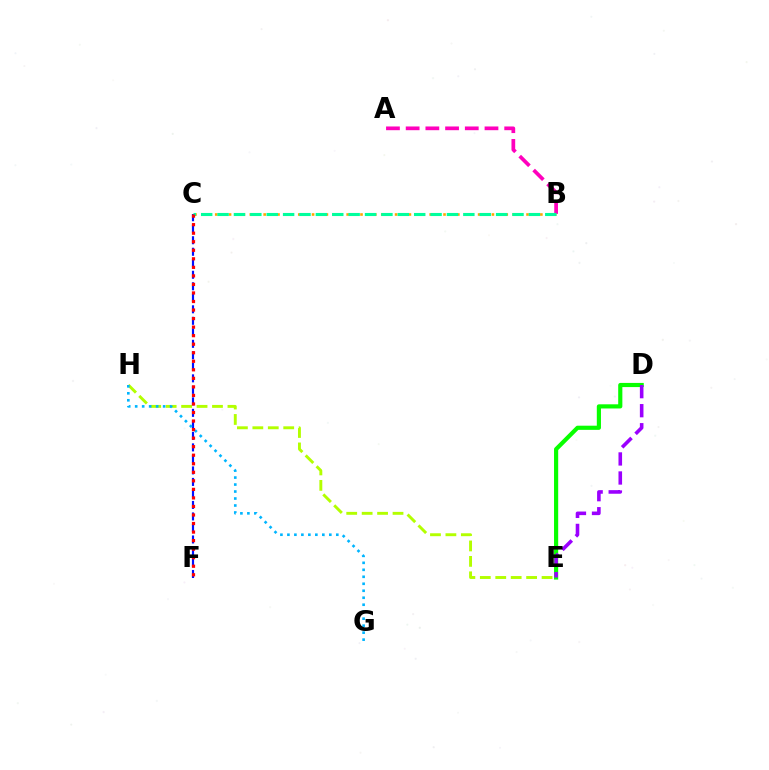{('C', 'F'): [{'color': '#0010ff', 'line_style': 'dashed', 'thickness': 1.56}, {'color': '#ff0000', 'line_style': 'dotted', 'thickness': 2.32}], ('B', 'C'): [{'color': '#ffa500', 'line_style': 'dotted', 'thickness': 1.88}, {'color': '#00ff9d', 'line_style': 'dashed', 'thickness': 2.23}], ('A', 'B'): [{'color': '#ff00bd', 'line_style': 'dashed', 'thickness': 2.68}], ('E', 'H'): [{'color': '#b3ff00', 'line_style': 'dashed', 'thickness': 2.1}], ('G', 'H'): [{'color': '#00b5ff', 'line_style': 'dotted', 'thickness': 1.9}], ('D', 'E'): [{'color': '#08ff00', 'line_style': 'solid', 'thickness': 2.99}, {'color': '#9b00ff', 'line_style': 'dashed', 'thickness': 2.59}]}